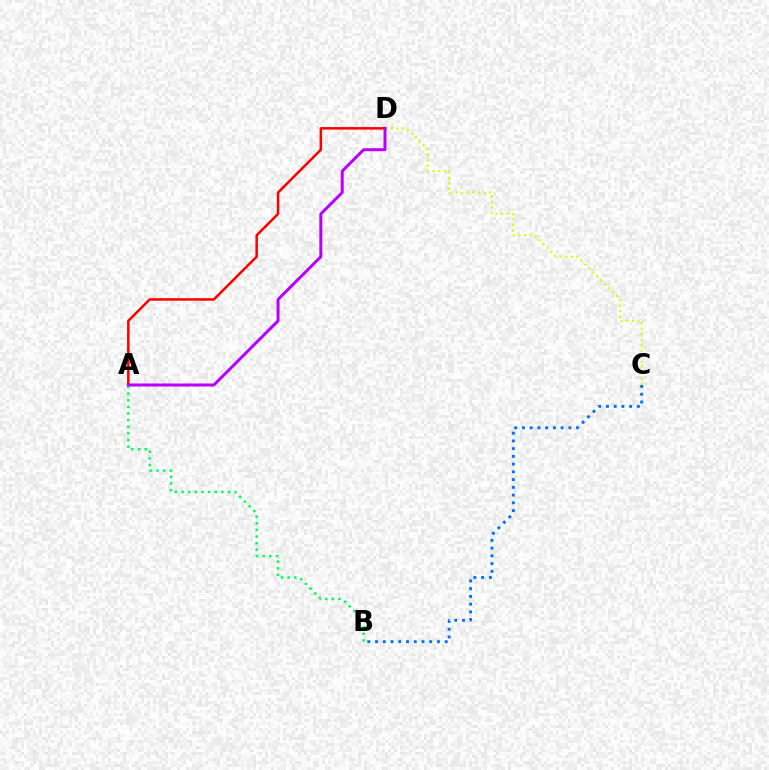{('C', 'D'): [{'color': '#d1ff00', 'line_style': 'dotted', 'thickness': 1.51}], ('A', 'D'): [{'color': '#ff0000', 'line_style': 'solid', 'thickness': 1.81}, {'color': '#b900ff', 'line_style': 'solid', 'thickness': 2.16}], ('A', 'B'): [{'color': '#00ff5c', 'line_style': 'dotted', 'thickness': 1.8}], ('B', 'C'): [{'color': '#0074ff', 'line_style': 'dotted', 'thickness': 2.1}]}